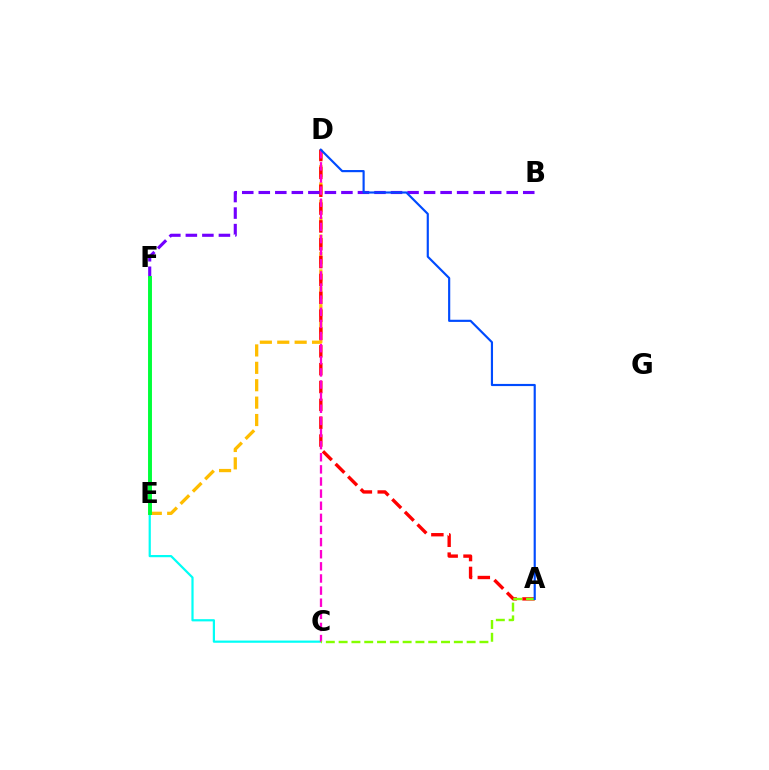{('C', 'E'): [{'color': '#00fff6', 'line_style': 'solid', 'thickness': 1.59}], ('D', 'E'): [{'color': '#ffbd00', 'line_style': 'dashed', 'thickness': 2.36}], ('A', 'D'): [{'color': '#ff0000', 'line_style': 'dashed', 'thickness': 2.42}, {'color': '#004bff', 'line_style': 'solid', 'thickness': 1.55}], ('B', 'F'): [{'color': '#7200ff', 'line_style': 'dashed', 'thickness': 2.25}], ('C', 'D'): [{'color': '#ff00cf', 'line_style': 'dashed', 'thickness': 1.65}], ('E', 'F'): [{'color': '#00ff39', 'line_style': 'solid', 'thickness': 2.83}], ('A', 'C'): [{'color': '#84ff00', 'line_style': 'dashed', 'thickness': 1.74}]}